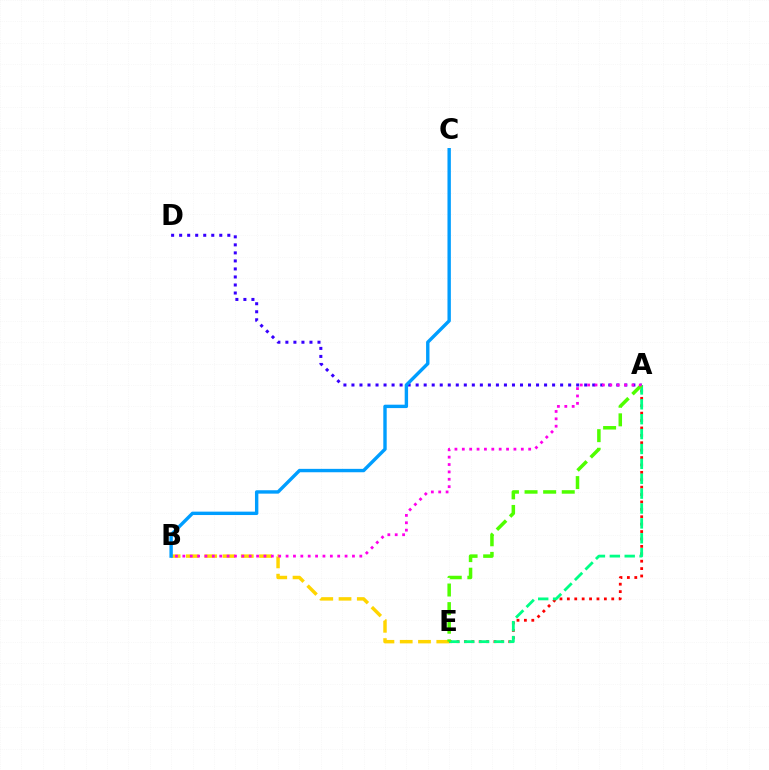{('B', 'E'): [{'color': '#ffd500', 'line_style': 'dashed', 'thickness': 2.48}], ('A', 'D'): [{'color': '#3700ff', 'line_style': 'dotted', 'thickness': 2.18}], ('B', 'C'): [{'color': '#009eff', 'line_style': 'solid', 'thickness': 2.44}], ('A', 'E'): [{'color': '#ff0000', 'line_style': 'dotted', 'thickness': 2.01}, {'color': '#00ff86', 'line_style': 'dashed', 'thickness': 2.02}, {'color': '#4fff00', 'line_style': 'dashed', 'thickness': 2.53}], ('A', 'B'): [{'color': '#ff00ed', 'line_style': 'dotted', 'thickness': 2.0}]}